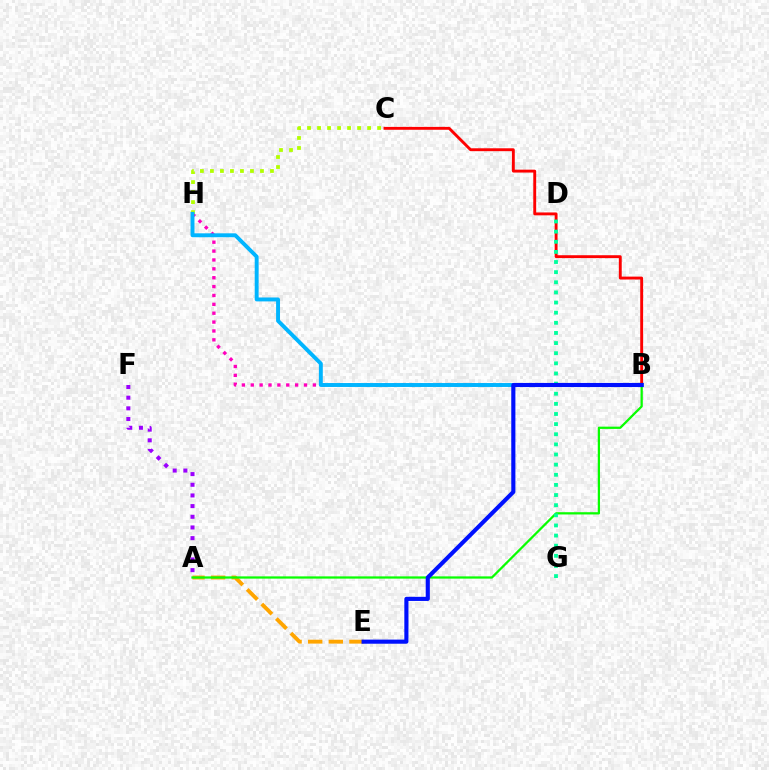{('A', 'E'): [{'color': '#ffa500', 'line_style': 'dashed', 'thickness': 2.8}], ('B', 'C'): [{'color': '#ff0000', 'line_style': 'solid', 'thickness': 2.08}], ('B', 'H'): [{'color': '#ff00bd', 'line_style': 'dotted', 'thickness': 2.41}, {'color': '#00b5ff', 'line_style': 'solid', 'thickness': 2.82}], ('A', 'B'): [{'color': '#08ff00', 'line_style': 'solid', 'thickness': 1.62}], ('A', 'F'): [{'color': '#9b00ff', 'line_style': 'dotted', 'thickness': 2.9}], ('D', 'G'): [{'color': '#00ff9d', 'line_style': 'dotted', 'thickness': 2.75}], ('C', 'H'): [{'color': '#b3ff00', 'line_style': 'dotted', 'thickness': 2.72}], ('B', 'E'): [{'color': '#0010ff', 'line_style': 'solid', 'thickness': 2.97}]}